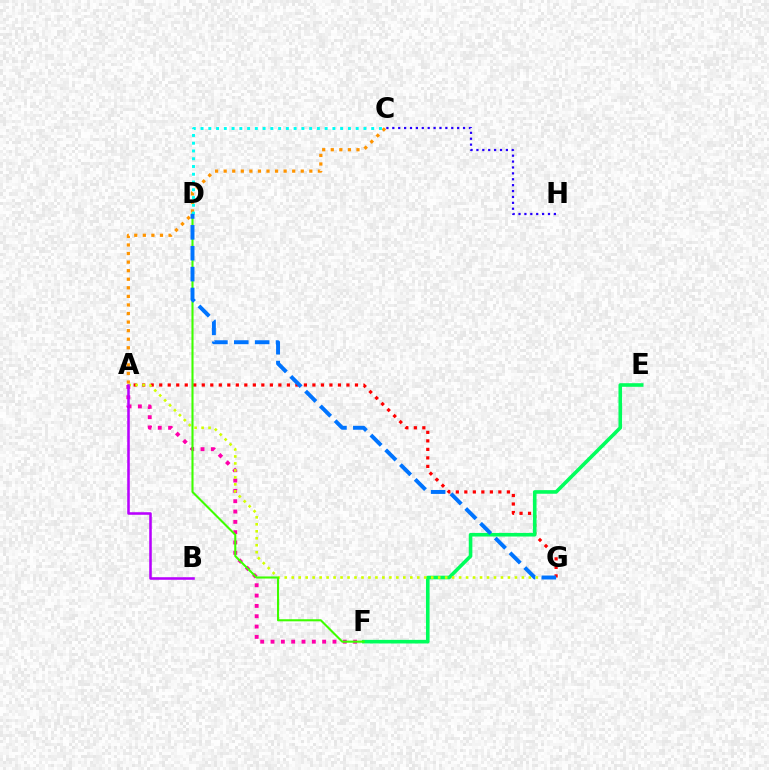{('A', 'C'): [{'color': '#ff9400', 'line_style': 'dotted', 'thickness': 2.33}], ('A', 'G'): [{'color': '#ff0000', 'line_style': 'dotted', 'thickness': 2.31}, {'color': '#d1ff00', 'line_style': 'dotted', 'thickness': 1.89}], ('A', 'F'): [{'color': '#ff00ac', 'line_style': 'dotted', 'thickness': 2.8}], ('C', 'H'): [{'color': '#2500ff', 'line_style': 'dotted', 'thickness': 1.6}], ('E', 'F'): [{'color': '#00ff5c', 'line_style': 'solid', 'thickness': 2.59}], ('D', 'F'): [{'color': '#3dff00', 'line_style': 'solid', 'thickness': 1.51}], ('C', 'D'): [{'color': '#00fff6', 'line_style': 'dotted', 'thickness': 2.11}], ('D', 'G'): [{'color': '#0074ff', 'line_style': 'dashed', 'thickness': 2.84}], ('A', 'B'): [{'color': '#b900ff', 'line_style': 'solid', 'thickness': 1.84}]}